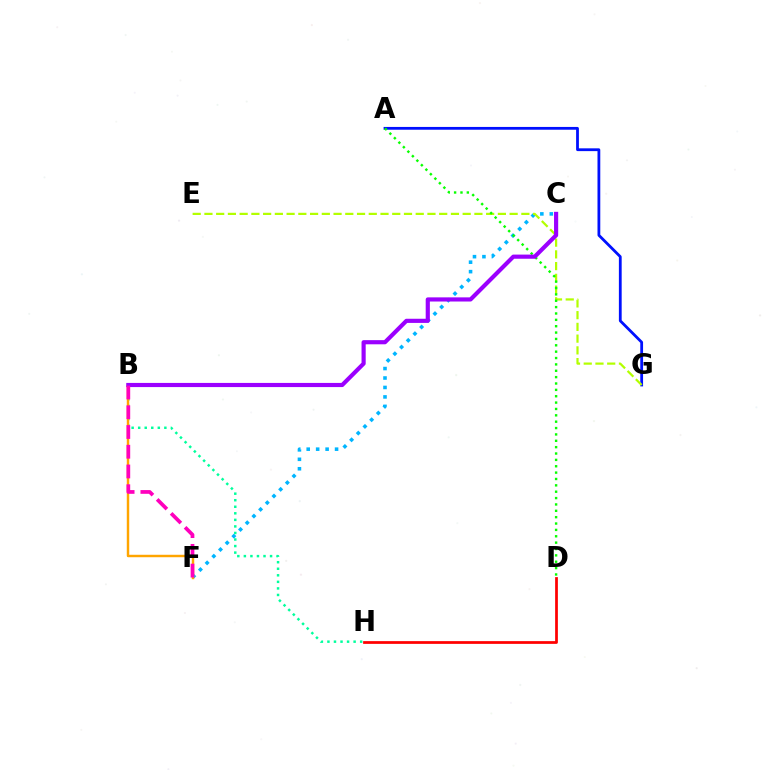{('A', 'G'): [{'color': '#0010ff', 'line_style': 'solid', 'thickness': 2.01}], ('C', 'F'): [{'color': '#00b5ff', 'line_style': 'dotted', 'thickness': 2.57}], ('E', 'G'): [{'color': '#b3ff00', 'line_style': 'dashed', 'thickness': 1.59}], ('A', 'D'): [{'color': '#08ff00', 'line_style': 'dotted', 'thickness': 1.73}], ('B', 'H'): [{'color': '#00ff9d', 'line_style': 'dotted', 'thickness': 1.78}], ('B', 'F'): [{'color': '#ffa500', 'line_style': 'solid', 'thickness': 1.76}, {'color': '#ff00bd', 'line_style': 'dashed', 'thickness': 2.68}], ('B', 'C'): [{'color': '#9b00ff', 'line_style': 'solid', 'thickness': 2.99}], ('D', 'H'): [{'color': '#ff0000', 'line_style': 'solid', 'thickness': 1.97}]}